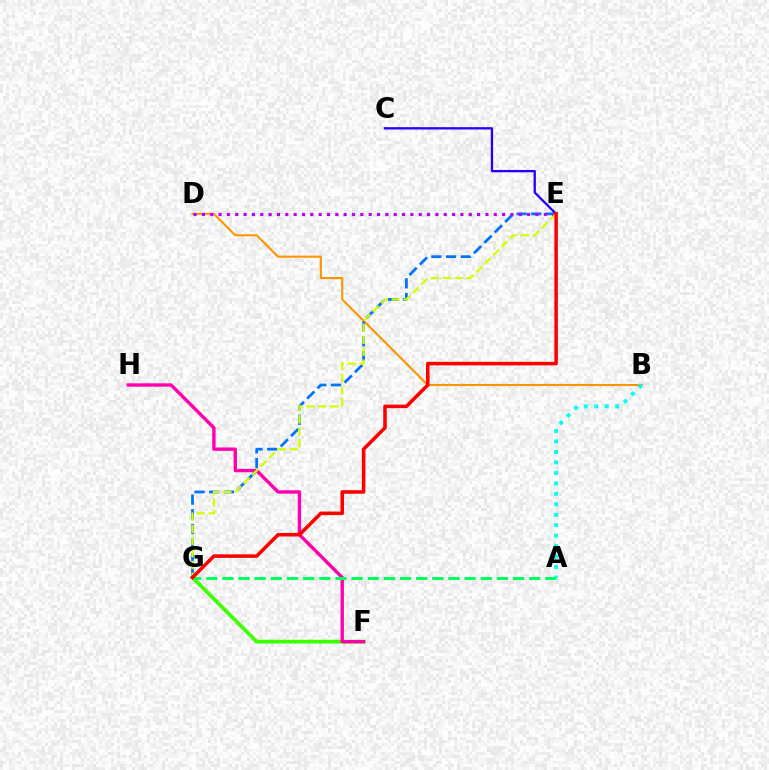{('B', 'D'): [{'color': '#ff9400', 'line_style': 'solid', 'thickness': 1.52}], ('F', 'G'): [{'color': '#3dff00', 'line_style': 'solid', 'thickness': 2.69}], ('F', 'H'): [{'color': '#ff00ac', 'line_style': 'solid', 'thickness': 2.43}], ('E', 'G'): [{'color': '#0074ff', 'line_style': 'dashed', 'thickness': 2.0}, {'color': '#d1ff00', 'line_style': 'dashed', 'thickness': 1.63}, {'color': '#ff0000', 'line_style': 'solid', 'thickness': 2.55}], ('D', 'E'): [{'color': '#b900ff', 'line_style': 'dotted', 'thickness': 2.27}], ('A', 'G'): [{'color': '#00ff5c', 'line_style': 'dashed', 'thickness': 2.19}], ('A', 'B'): [{'color': '#00fff6', 'line_style': 'dotted', 'thickness': 2.84}], ('C', 'E'): [{'color': '#2500ff', 'line_style': 'solid', 'thickness': 1.67}]}